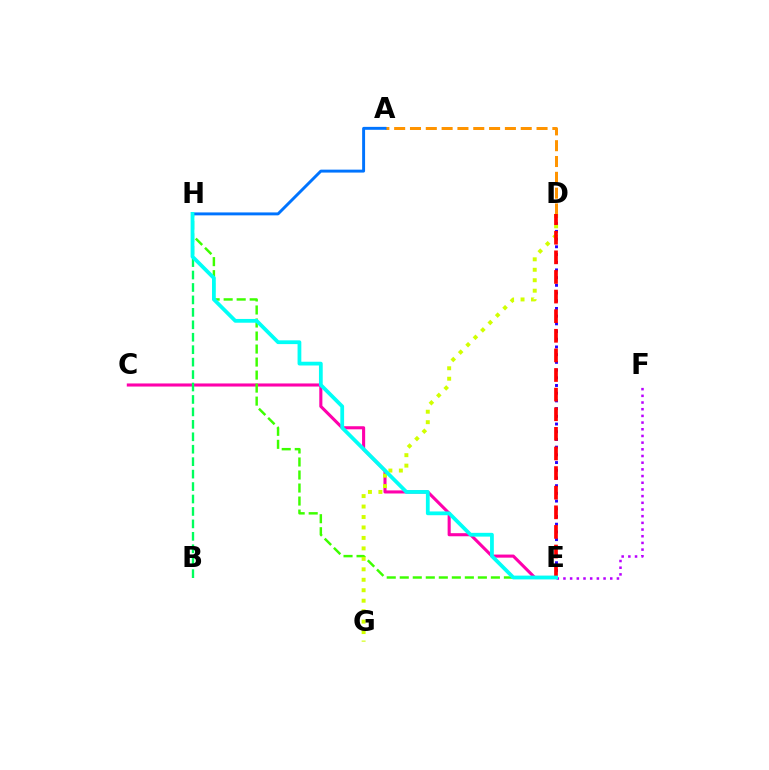{('C', 'E'): [{'color': '#ff00ac', 'line_style': 'solid', 'thickness': 2.22}], ('E', 'H'): [{'color': '#3dff00', 'line_style': 'dashed', 'thickness': 1.77}, {'color': '#00fff6', 'line_style': 'solid', 'thickness': 2.71}], ('D', 'E'): [{'color': '#2500ff', 'line_style': 'dotted', 'thickness': 2.09}, {'color': '#ff0000', 'line_style': 'dashed', 'thickness': 2.66}], ('A', 'D'): [{'color': '#ff9400', 'line_style': 'dashed', 'thickness': 2.15}], ('D', 'G'): [{'color': '#d1ff00', 'line_style': 'dotted', 'thickness': 2.84}], ('B', 'H'): [{'color': '#00ff5c', 'line_style': 'dashed', 'thickness': 1.69}], ('E', 'F'): [{'color': '#b900ff', 'line_style': 'dotted', 'thickness': 1.82}], ('A', 'H'): [{'color': '#0074ff', 'line_style': 'solid', 'thickness': 2.11}]}